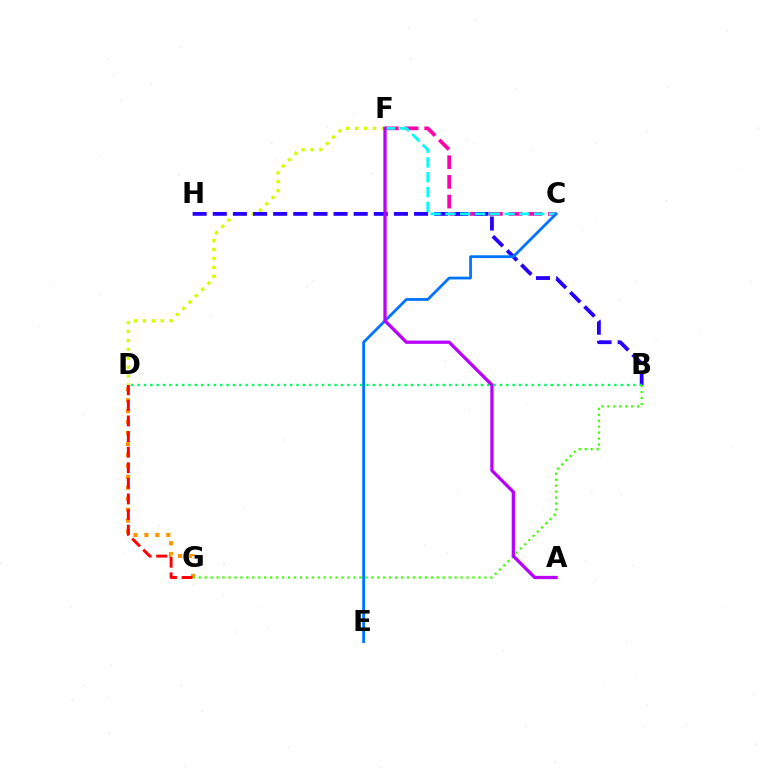{('C', 'F'): [{'color': '#ff00ac', 'line_style': 'dashed', 'thickness': 2.67}, {'color': '#00fff6', 'line_style': 'dashed', 'thickness': 2.01}], ('D', 'F'): [{'color': '#d1ff00', 'line_style': 'dotted', 'thickness': 2.42}], ('D', 'G'): [{'color': '#ff9400', 'line_style': 'dotted', 'thickness': 2.97}, {'color': '#ff0000', 'line_style': 'dashed', 'thickness': 2.12}], ('B', 'H'): [{'color': '#2500ff', 'line_style': 'dashed', 'thickness': 2.73}], ('B', 'G'): [{'color': '#3dff00', 'line_style': 'dotted', 'thickness': 1.62}], ('C', 'E'): [{'color': '#0074ff', 'line_style': 'solid', 'thickness': 2.0}], ('B', 'D'): [{'color': '#00ff5c', 'line_style': 'dotted', 'thickness': 1.73}], ('A', 'F'): [{'color': '#b900ff', 'line_style': 'solid', 'thickness': 2.36}]}